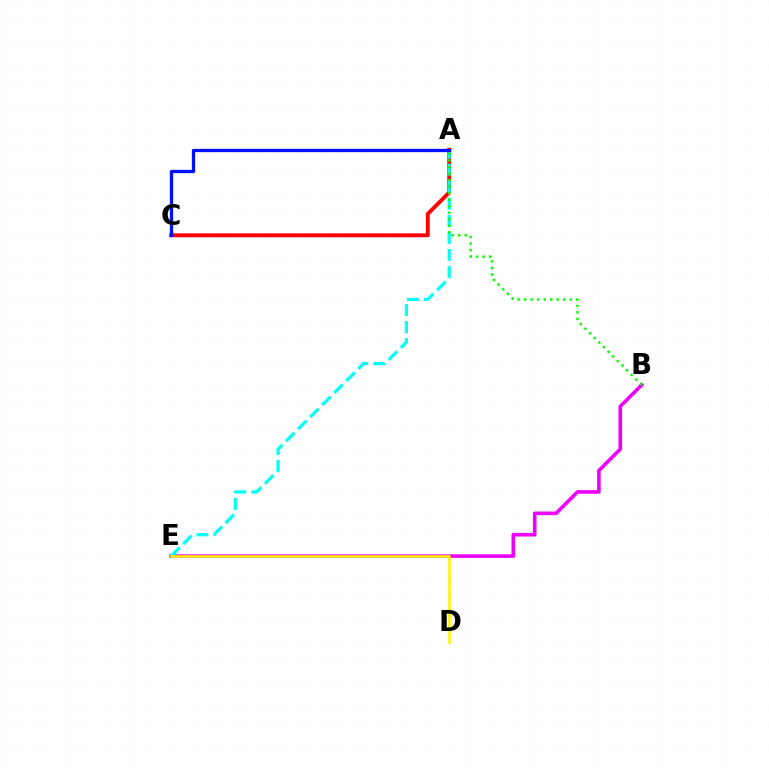{('B', 'E'): [{'color': '#ee00ff', 'line_style': 'solid', 'thickness': 2.6}], ('A', 'C'): [{'color': '#ff0000', 'line_style': 'solid', 'thickness': 2.78}, {'color': '#0010ff', 'line_style': 'solid', 'thickness': 2.37}], ('A', 'E'): [{'color': '#00fff6', 'line_style': 'dashed', 'thickness': 2.32}], ('A', 'B'): [{'color': '#08ff00', 'line_style': 'dotted', 'thickness': 1.77}], ('D', 'E'): [{'color': '#fcf500', 'line_style': 'solid', 'thickness': 1.85}]}